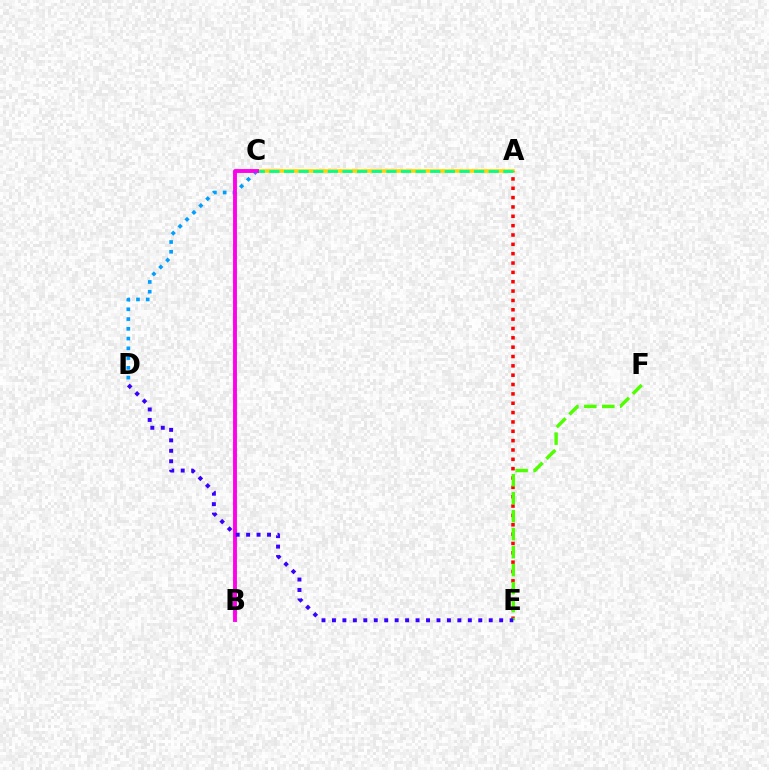{('C', 'D'): [{'color': '#009eff', 'line_style': 'dotted', 'thickness': 2.65}], ('A', 'C'): [{'color': '#ffd500', 'line_style': 'solid', 'thickness': 2.64}, {'color': '#00ff86', 'line_style': 'dashed', 'thickness': 1.99}], ('A', 'E'): [{'color': '#ff0000', 'line_style': 'dotted', 'thickness': 2.54}], ('B', 'C'): [{'color': '#ff00ed', 'line_style': 'solid', 'thickness': 2.8}], ('E', 'F'): [{'color': '#4fff00', 'line_style': 'dashed', 'thickness': 2.44}], ('D', 'E'): [{'color': '#3700ff', 'line_style': 'dotted', 'thickness': 2.84}]}